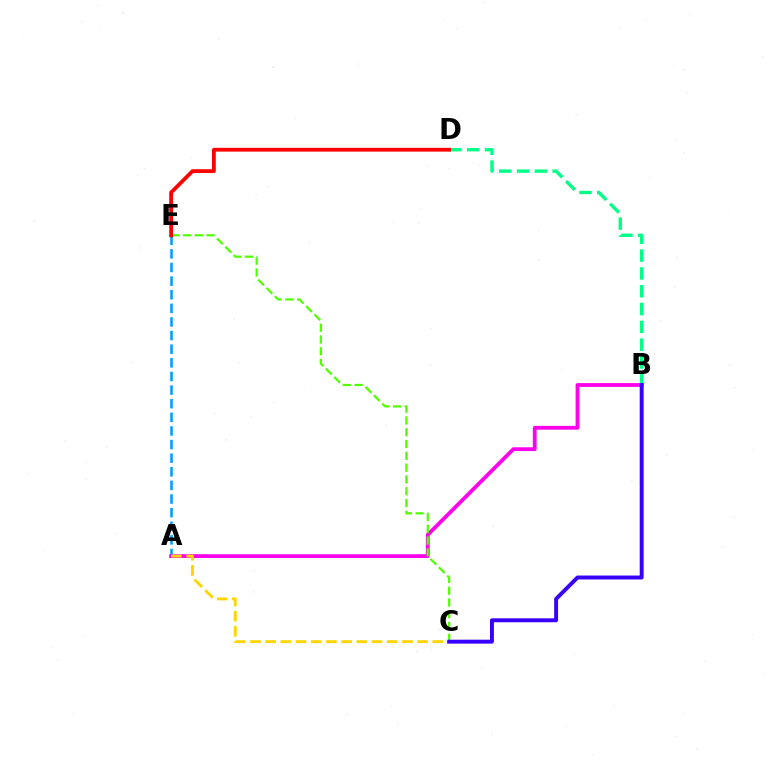{('A', 'E'): [{'color': '#009eff', 'line_style': 'dashed', 'thickness': 1.85}], ('B', 'D'): [{'color': '#00ff86', 'line_style': 'dashed', 'thickness': 2.42}], ('A', 'B'): [{'color': '#ff00ed', 'line_style': 'solid', 'thickness': 2.74}], ('A', 'C'): [{'color': '#ffd500', 'line_style': 'dashed', 'thickness': 2.06}], ('C', 'E'): [{'color': '#4fff00', 'line_style': 'dashed', 'thickness': 1.6}], ('D', 'E'): [{'color': '#ff0000', 'line_style': 'solid', 'thickness': 2.73}], ('B', 'C'): [{'color': '#3700ff', 'line_style': 'solid', 'thickness': 2.83}]}